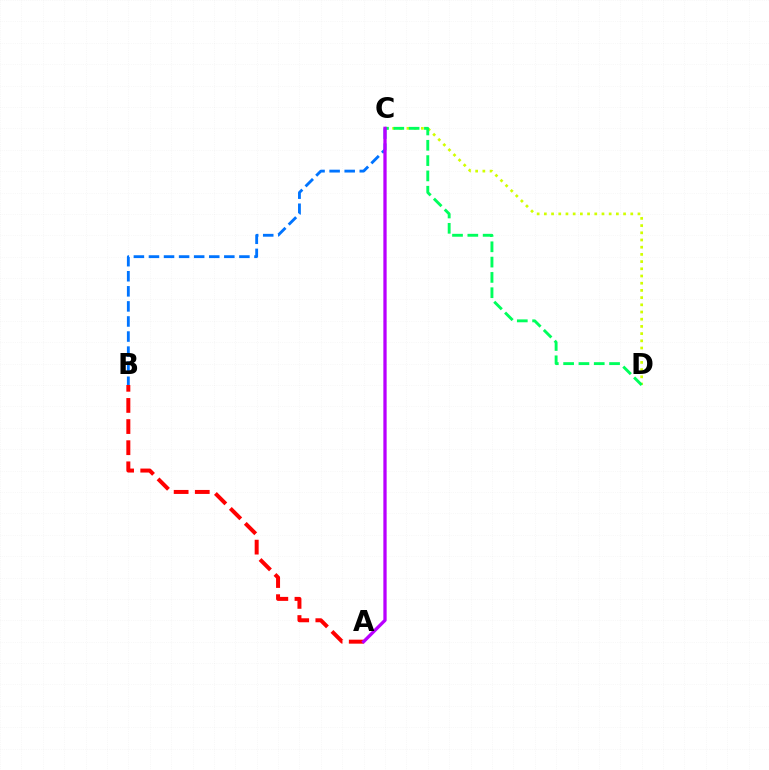{('C', 'D'): [{'color': '#d1ff00', 'line_style': 'dotted', 'thickness': 1.96}, {'color': '#00ff5c', 'line_style': 'dashed', 'thickness': 2.08}], ('A', 'B'): [{'color': '#ff0000', 'line_style': 'dashed', 'thickness': 2.87}], ('B', 'C'): [{'color': '#0074ff', 'line_style': 'dashed', 'thickness': 2.05}], ('A', 'C'): [{'color': '#b900ff', 'line_style': 'solid', 'thickness': 2.37}]}